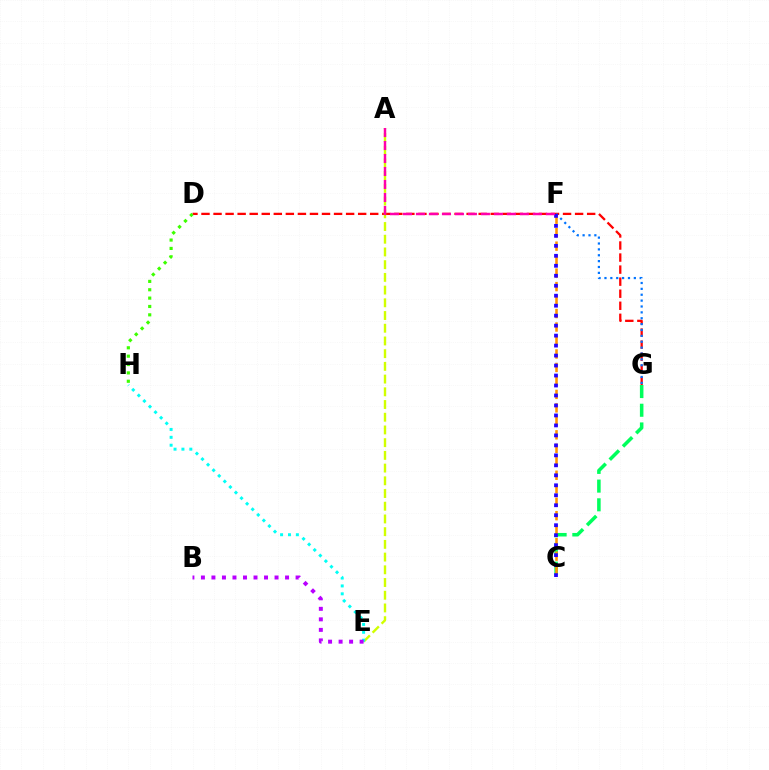{('D', 'G'): [{'color': '#ff0000', 'line_style': 'dashed', 'thickness': 1.64}], ('C', 'G'): [{'color': '#00ff5c', 'line_style': 'dashed', 'thickness': 2.54}], ('C', 'F'): [{'color': '#ff9400', 'line_style': 'dashed', 'thickness': 1.83}, {'color': '#2500ff', 'line_style': 'dotted', 'thickness': 2.71}], ('F', 'G'): [{'color': '#0074ff', 'line_style': 'dotted', 'thickness': 1.6}], ('A', 'E'): [{'color': '#d1ff00', 'line_style': 'dashed', 'thickness': 1.73}], ('A', 'F'): [{'color': '#ff00ac', 'line_style': 'dashed', 'thickness': 1.76}], ('E', 'H'): [{'color': '#00fff6', 'line_style': 'dotted', 'thickness': 2.14}], ('B', 'E'): [{'color': '#b900ff', 'line_style': 'dotted', 'thickness': 2.86}], ('D', 'H'): [{'color': '#3dff00', 'line_style': 'dotted', 'thickness': 2.27}]}